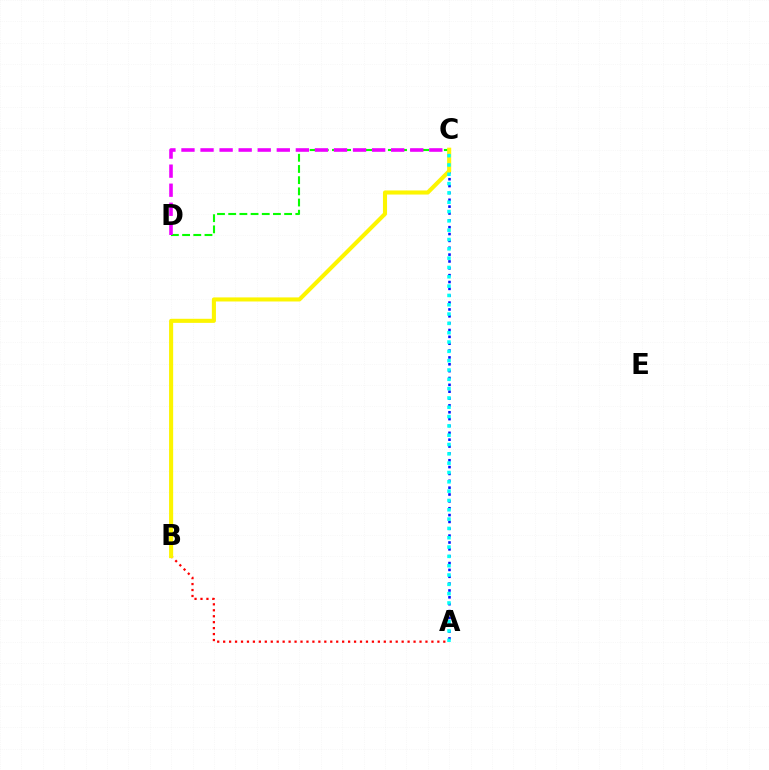{('C', 'D'): [{'color': '#08ff00', 'line_style': 'dashed', 'thickness': 1.52}, {'color': '#ee00ff', 'line_style': 'dashed', 'thickness': 2.59}], ('A', 'B'): [{'color': '#ff0000', 'line_style': 'dotted', 'thickness': 1.62}], ('A', 'C'): [{'color': '#0010ff', 'line_style': 'dotted', 'thickness': 1.86}, {'color': '#00fff6', 'line_style': 'dotted', 'thickness': 2.53}], ('B', 'C'): [{'color': '#fcf500', 'line_style': 'solid', 'thickness': 2.94}]}